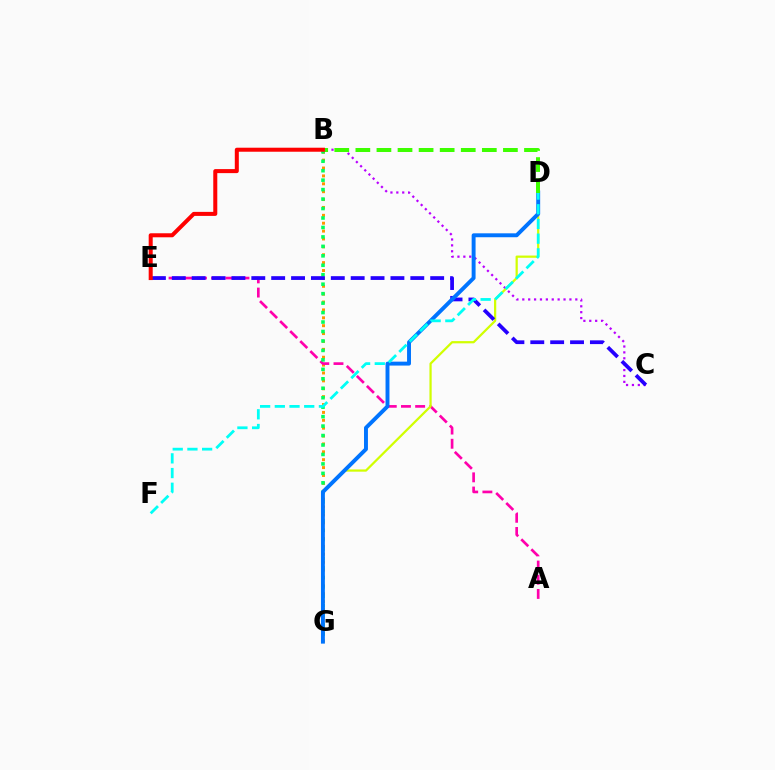{('B', 'C'): [{'color': '#b900ff', 'line_style': 'dotted', 'thickness': 1.6}], ('B', 'G'): [{'color': '#ff9400', 'line_style': 'dotted', 'thickness': 2.14}, {'color': '#00ff5c', 'line_style': 'dotted', 'thickness': 2.57}], ('A', 'E'): [{'color': '#ff00ac', 'line_style': 'dashed', 'thickness': 1.93}], ('D', 'G'): [{'color': '#d1ff00', 'line_style': 'solid', 'thickness': 1.61}, {'color': '#0074ff', 'line_style': 'solid', 'thickness': 2.82}], ('C', 'E'): [{'color': '#2500ff', 'line_style': 'dashed', 'thickness': 2.7}], ('D', 'F'): [{'color': '#00fff6', 'line_style': 'dashed', 'thickness': 2.0}], ('B', 'D'): [{'color': '#3dff00', 'line_style': 'dashed', 'thickness': 2.86}], ('B', 'E'): [{'color': '#ff0000', 'line_style': 'solid', 'thickness': 2.9}]}